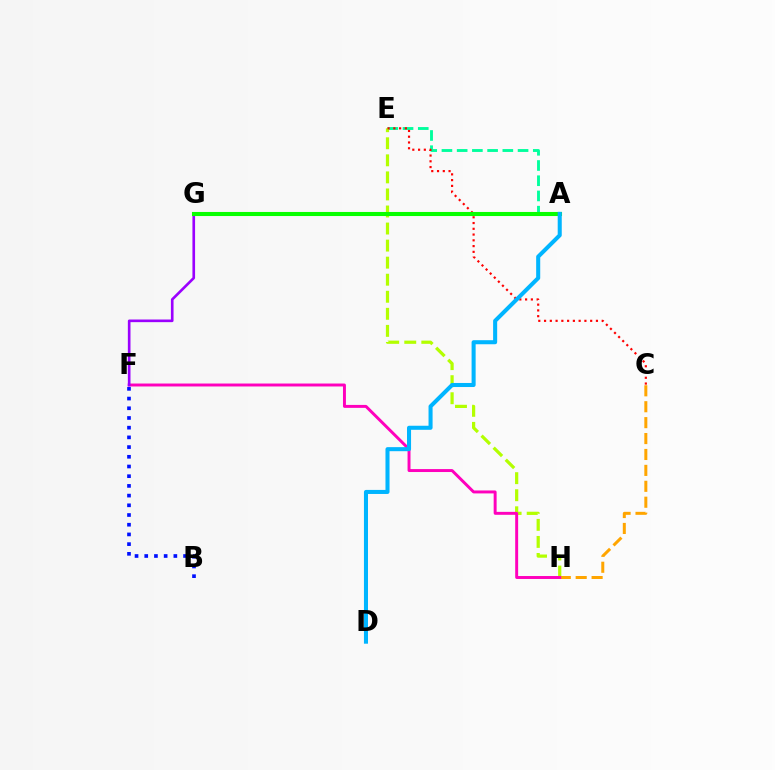{('B', 'F'): [{'color': '#0010ff', 'line_style': 'dotted', 'thickness': 2.64}], ('A', 'E'): [{'color': '#00ff9d', 'line_style': 'dashed', 'thickness': 2.07}], ('C', 'H'): [{'color': '#ffa500', 'line_style': 'dashed', 'thickness': 2.16}], ('E', 'H'): [{'color': '#b3ff00', 'line_style': 'dashed', 'thickness': 2.32}], ('C', 'E'): [{'color': '#ff0000', 'line_style': 'dotted', 'thickness': 1.57}], ('F', 'H'): [{'color': '#ff00bd', 'line_style': 'solid', 'thickness': 2.12}], ('F', 'G'): [{'color': '#9b00ff', 'line_style': 'solid', 'thickness': 1.9}], ('A', 'G'): [{'color': '#08ff00', 'line_style': 'solid', 'thickness': 2.94}], ('A', 'D'): [{'color': '#00b5ff', 'line_style': 'solid', 'thickness': 2.92}]}